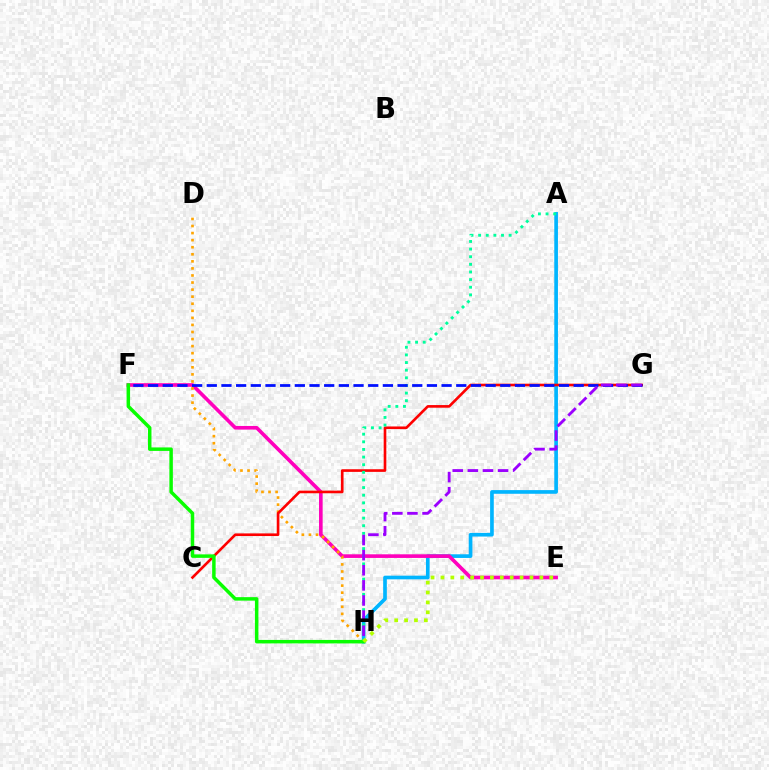{('A', 'H'): [{'color': '#00b5ff', 'line_style': 'solid', 'thickness': 2.64}, {'color': '#00ff9d', 'line_style': 'dotted', 'thickness': 2.07}], ('E', 'F'): [{'color': '#ff00bd', 'line_style': 'solid', 'thickness': 2.61}], ('D', 'H'): [{'color': '#ffa500', 'line_style': 'dotted', 'thickness': 1.92}], ('C', 'G'): [{'color': '#ff0000', 'line_style': 'solid', 'thickness': 1.9}], ('F', 'G'): [{'color': '#0010ff', 'line_style': 'dashed', 'thickness': 1.99}], ('G', 'H'): [{'color': '#9b00ff', 'line_style': 'dashed', 'thickness': 2.05}], ('F', 'H'): [{'color': '#08ff00', 'line_style': 'solid', 'thickness': 2.51}], ('E', 'H'): [{'color': '#b3ff00', 'line_style': 'dotted', 'thickness': 2.69}]}